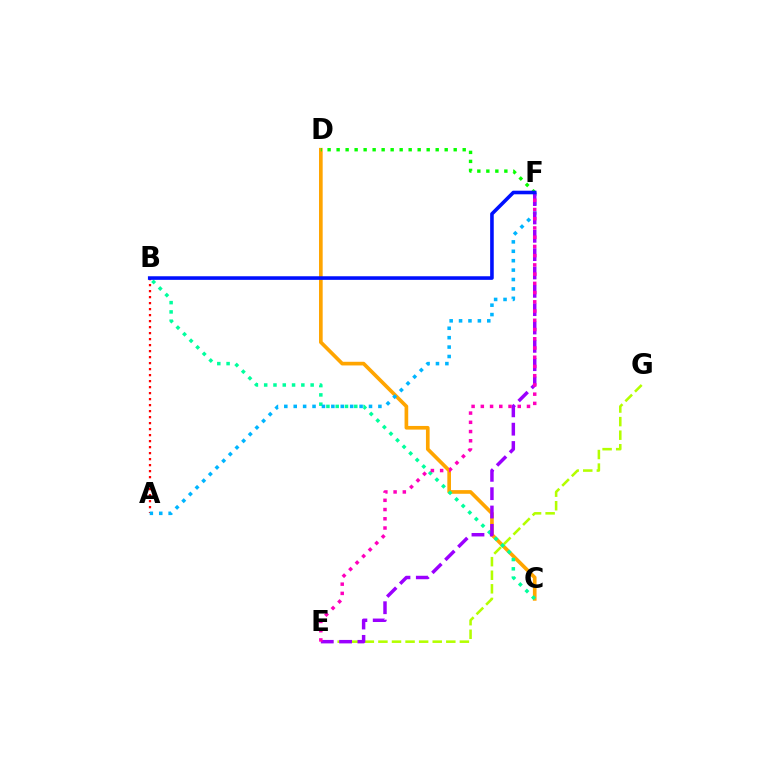{('C', 'D'): [{'color': '#ffa500', 'line_style': 'solid', 'thickness': 2.64}], ('E', 'G'): [{'color': '#b3ff00', 'line_style': 'dashed', 'thickness': 1.84}], ('B', 'C'): [{'color': '#00ff9d', 'line_style': 'dotted', 'thickness': 2.52}], ('A', 'B'): [{'color': '#ff0000', 'line_style': 'dotted', 'thickness': 1.63}], ('A', 'F'): [{'color': '#00b5ff', 'line_style': 'dotted', 'thickness': 2.56}], ('D', 'F'): [{'color': '#08ff00', 'line_style': 'dotted', 'thickness': 2.45}], ('E', 'F'): [{'color': '#9b00ff', 'line_style': 'dashed', 'thickness': 2.49}, {'color': '#ff00bd', 'line_style': 'dotted', 'thickness': 2.51}], ('B', 'F'): [{'color': '#0010ff', 'line_style': 'solid', 'thickness': 2.59}]}